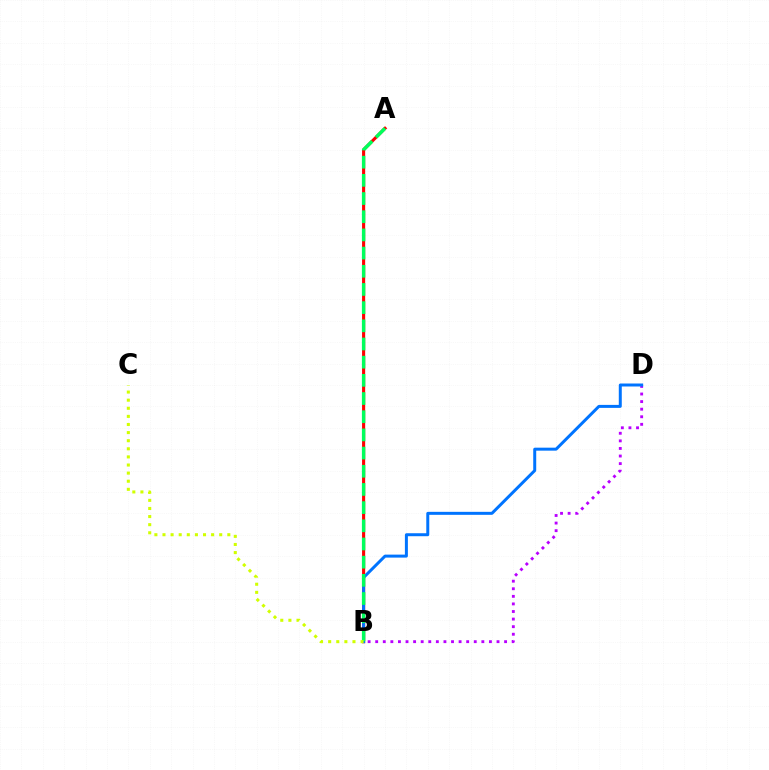{('A', 'B'): [{'color': '#ff0000', 'line_style': 'solid', 'thickness': 2.23}, {'color': '#00ff5c', 'line_style': 'dashed', 'thickness': 2.47}], ('B', 'D'): [{'color': '#b900ff', 'line_style': 'dotted', 'thickness': 2.06}, {'color': '#0074ff', 'line_style': 'solid', 'thickness': 2.15}], ('B', 'C'): [{'color': '#d1ff00', 'line_style': 'dotted', 'thickness': 2.2}]}